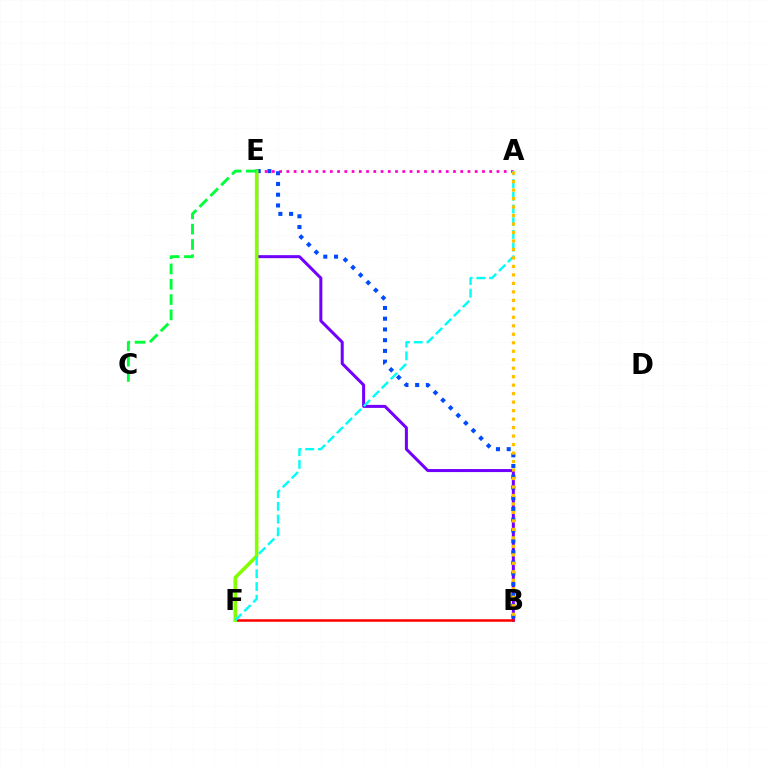{('B', 'E'): [{'color': '#7200ff', 'line_style': 'solid', 'thickness': 2.17}, {'color': '#004bff', 'line_style': 'dotted', 'thickness': 2.92}], ('A', 'E'): [{'color': '#ff00cf', 'line_style': 'dotted', 'thickness': 1.97}], ('B', 'F'): [{'color': '#ff0000', 'line_style': 'solid', 'thickness': 1.82}], ('E', 'F'): [{'color': '#84ff00', 'line_style': 'solid', 'thickness': 2.58}], ('C', 'E'): [{'color': '#00ff39', 'line_style': 'dashed', 'thickness': 2.08}], ('A', 'F'): [{'color': '#00fff6', 'line_style': 'dashed', 'thickness': 1.73}], ('A', 'B'): [{'color': '#ffbd00', 'line_style': 'dotted', 'thickness': 2.3}]}